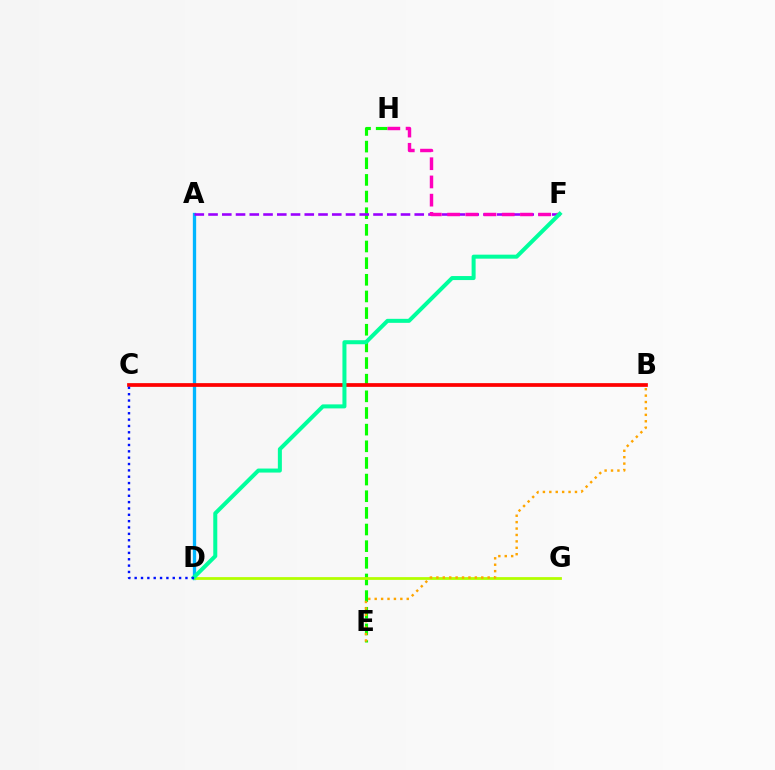{('E', 'H'): [{'color': '#08ff00', 'line_style': 'dashed', 'thickness': 2.26}], ('A', 'D'): [{'color': '#00b5ff', 'line_style': 'solid', 'thickness': 2.39}], ('B', 'C'): [{'color': '#ff0000', 'line_style': 'solid', 'thickness': 2.68}], ('D', 'G'): [{'color': '#b3ff00', 'line_style': 'solid', 'thickness': 2.0}], ('A', 'F'): [{'color': '#9b00ff', 'line_style': 'dashed', 'thickness': 1.87}], ('F', 'H'): [{'color': '#ff00bd', 'line_style': 'dashed', 'thickness': 2.47}], ('D', 'F'): [{'color': '#00ff9d', 'line_style': 'solid', 'thickness': 2.89}], ('B', 'E'): [{'color': '#ffa500', 'line_style': 'dotted', 'thickness': 1.74}], ('C', 'D'): [{'color': '#0010ff', 'line_style': 'dotted', 'thickness': 1.72}]}